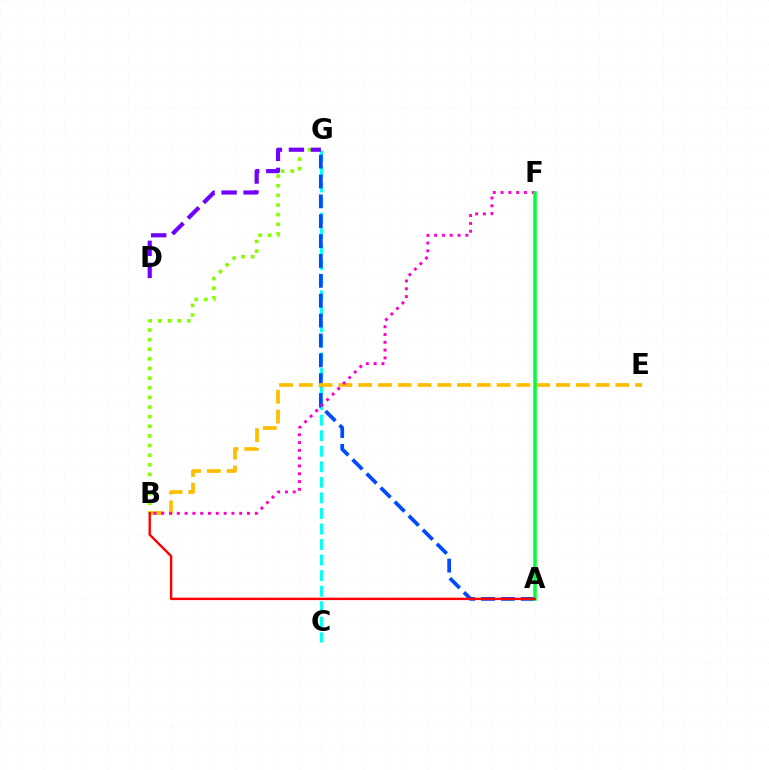{('B', 'G'): [{'color': '#84ff00', 'line_style': 'dotted', 'thickness': 2.62}], ('C', 'G'): [{'color': '#00fff6', 'line_style': 'dashed', 'thickness': 2.11}], ('A', 'G'): [{'color': '#004bff', 'line_style': 'dashed', 'thickness': 2.7}], ('D', 'G'): [{'color': '#7200ff', 'line_style': 'dashed', 'thickness': 2.99}], ('B', 'E'): [{'color': '#ffbd00', 'line_style': 'dashed', 'thickness': 2.69}], ('B', 'F'): [{'color': '#ff00cf', 'line_style': 'dotted', 'thickness': 2.12}], ('A', 'F'): [{'color': '#00ff39', 'line_style': 'solid', 'thickness': 2.54}], ('A', 'B'): [{'color': '#ff0000', 'line_style': 'solid', 'thickness': 1.73}]}